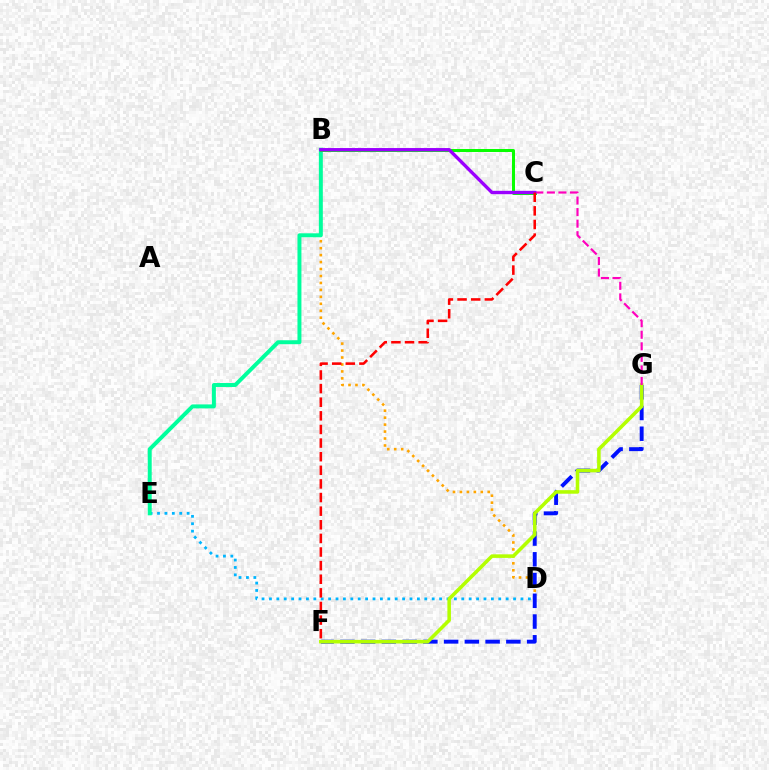{('D', 'E'): [{'color': '#00b5ff', 'line_style': 'dotted', 'thickness': 2.01}], ('B', 'D'): [{'color': '#ffa500', 'line_style': 'dotted', 'thickness': 1.89}], ('B', 'E'): [{'color': '#00ff9d', 'line_style': 'solid', 'thickness': 2.85}], ('F', 'G'): [{'color': '#0010ff', 'line_style': 'dashed', 'thickness': 2.82}, {'color': '#b3ff00', 'line_style': 'solid', 'thickness': 2.56}], ('B', 'C'): [{'color': '#08ff00', 'line_style': 'solid', 'thickness': 2.16}, {'color': '#9b00ff', 'line_style': 'solid', 'thickness': 2.42}], ('C', 'G'): [{'color': '#ff00bd', 'line_style': 'dashed', 'thickness': 1.57}], ('C', 'F'): [{'color': '#ff0000', 'line_style': 'dashed', 'thickness': 1.85}]}